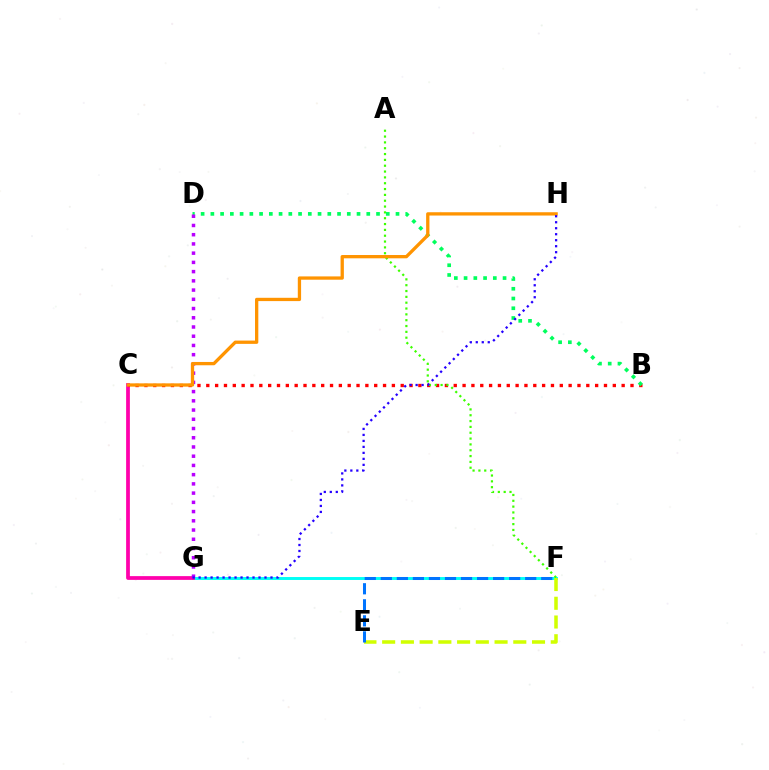{('F', 'G'): [{'color': '#00fff6', 'line_style': 'solid', 'thickness': 2.11}], ('E', 'F'): [{'color': '#d1ff00', 'line_style': 'dashed', 'thickness': 2.54}, {'color': '#0074ff', 'line_style': 'dashed', 'thickness': 2.18}], ('C', 'G'): [{'color': '#ff00ac', 'line_style': 'solid', 'thickness': 2.71}], ('B', 'C'): [{'color': '#ff0000', 'line_style': 'dotted', 'thickness': 2.4}], ('A', 'F'): [{'color': '#3dff00', 'line_style': 'dotted', 'thickness': 1.58}], ('B', 'D'): [{'color': '#00ff5c', 'line_style': 'dotted', 'thickness': 2.65}], ('D', 'G'): [{'color': '#b900ff', 'line_style': 'dotted', 'thickness': 2.51}], ('C', 'H'): [{'color': '#ff9400', 'line_style': 'solid', 'thickness': 2.37}], ('G', 'H'): [{'color': '#2500ff', 'line_style': 'dotted', 'thickness': 1.63}]}